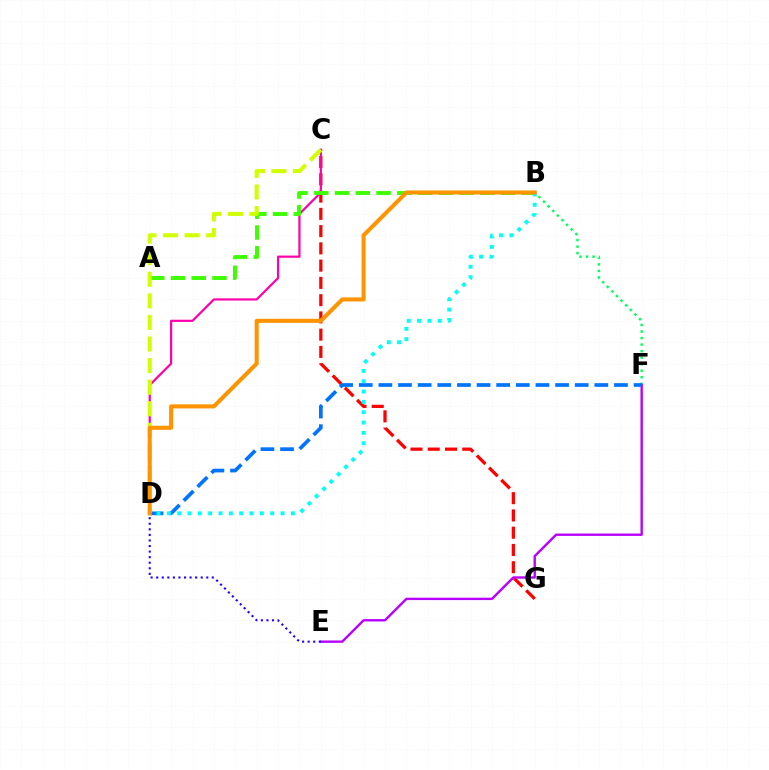{('C', 'G'): [{'color': '#ff0000', 'line_style': 'dashed', 'thickness': 2.34}], ('C', 'D'): [{'color': '#ff00ac', 'line_style': 'solid', 'thickness': 1.58}, {'color': '#d1ff00', 'line_style': 'dashed', 'thickness': 2.93}], ('B', 'F'): [{'color': '#00ff5c', 'line_style': 'dotted', 'thickness': 1.77}], ('E', 'F'): [{'color': '#b900ff', 'line_style': 'solid', 'thickness': 1.72}], ('D', 'F'): [{'color': '#0074ff', 'line_style': 'dashed', 'thickness': 2.67}], ('A', 'B'): [{'color': '#3dff00', 'line_style': 'dashed', 'thickness': 2.82}], ('B', 'D'): [{'color': '#00fff6', 'line_style': 'dotted', 'thickness': 2.81}, {'color': '#ff9400', 'line_style': 'solid', 'thickness': 2.93}], ('D', 'E'): [{'color': '#2500ff', 'line_style': 'dotted', 'thickness': 1.51}]}